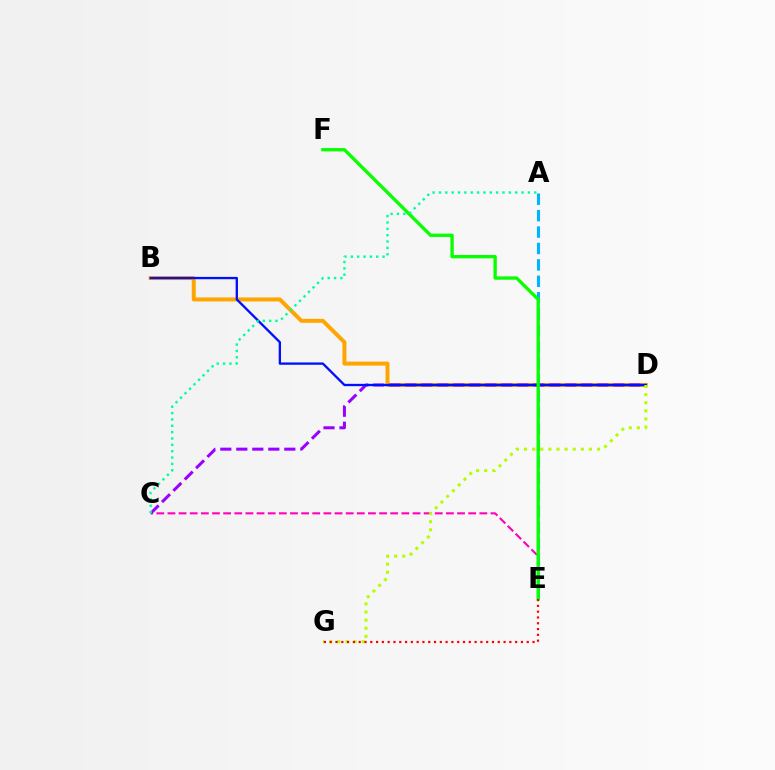{('C', 'E'): [{'color': '#ff00bd', 'line_style': 'dashed', 'thickness': 1.51}], ('B', 'D'): [{'color': '#ffa500', 'line_style': 'solid', 'thickness': 2.87}, {'color': '#0010ff', 'line_style': 'solid', 'thickness': 1.68}], ('A', 'E'): [{'color': '#00b5ff', 'line_style': 'dashed', 'thickness': 2.23}], ('C', 'D'): [{'color': '#9b00ff', 'line_style': 'dashed', 'thickness': 2.17}], ('E', 'F'): [{'color': '#08ff00', 'line_style': 'solid', 'thickness': 2.39}], ('A', 'C'): [{'color': '#00ff9d', 'line_style': 'dotted', 'thickness': 1.73}], ('D', 'G'): [{'color': '#b3ff00', 'line_style': 'dotted', 'thickness': 2.2}], ('E', 'G'): [{'color': '#ff0000', 'line_style': 'dotted', 'thickness': 1.57}]}